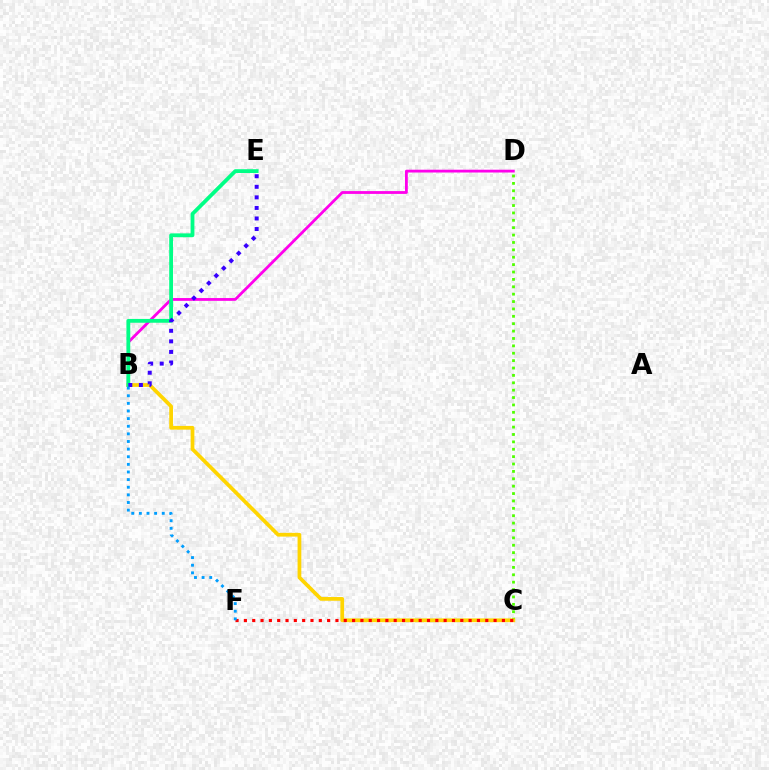{('B', 'D'): [{'color': '#ff00ed', 'line_style': 'solid', 'thickness': 2.01}], ('C', 'D'): [{'color': '#4fff00', 'line_style': 'dotted', 'thickness': 2.01}], ('B', 'C'): [{'color': '#ffd500', 'line_style': 'solid', 'thickness': 2.69}], ('B', 'E'): [{'color': '#00ff86', 'line_style': 'solid', 'thickness': 2.74}, {'color': '#3700ff', 'line_style': 'dotted', 'thickness': 2.87}], ('C', 'F'): [{'color': '#ff0000', 'line_style': 'dotted', 'thickness': 2.26}], ('B', 'F'): [{'color': '#009eff', 'line_style': 'dotted', 'thickness': 2.07}]}